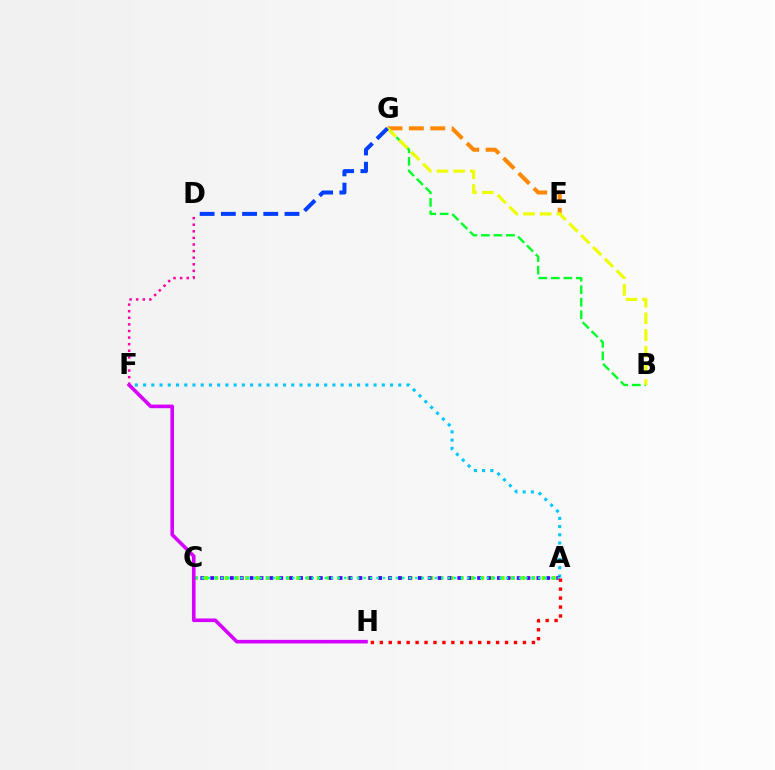{('E', 'G'): [{'color': '#ff8800', 'line_style': 'dashed', 'thickness': 2.91}], ('D', 'F'): [{'color': '#ff00a0', 'line_style': 'dotted', 'thickness': 1.79}], ('A', 'F'): [{'color': '#00c7ff', 'line_style': 'dotted', 'thickness': 2.24}], ('B', 'G'): [{'color': '#00ff27', 'line_style': 'dashed', 'thickness': 1.7}, {'color': '#eeff00', 'line_style': 'dashed', 'thickness': 2.27}], ('A', 'C'): [{'color': '#66ff00', 'line_style': 'dotted', 'thickness': 2.78}, {'color': '#4f00ff', 'line_style': 'dotted', 'thickness': 2.69}, {'color': '#00ffaf', 'line_style': 'dotted', 'thickness': 1.76}], ('D', 'G'): [{'color': '#003fff', 'line_style': 'dashed', 'thickness': 2.88}], ('A', 'H'): [{'color': '#ff0000', 'line_style': 'dotted', 'thickness': 2.43}], ('F', 'H'): [{'color': '#d600ff', 'line_style': 'solid', 'thickness': 2.6}]}